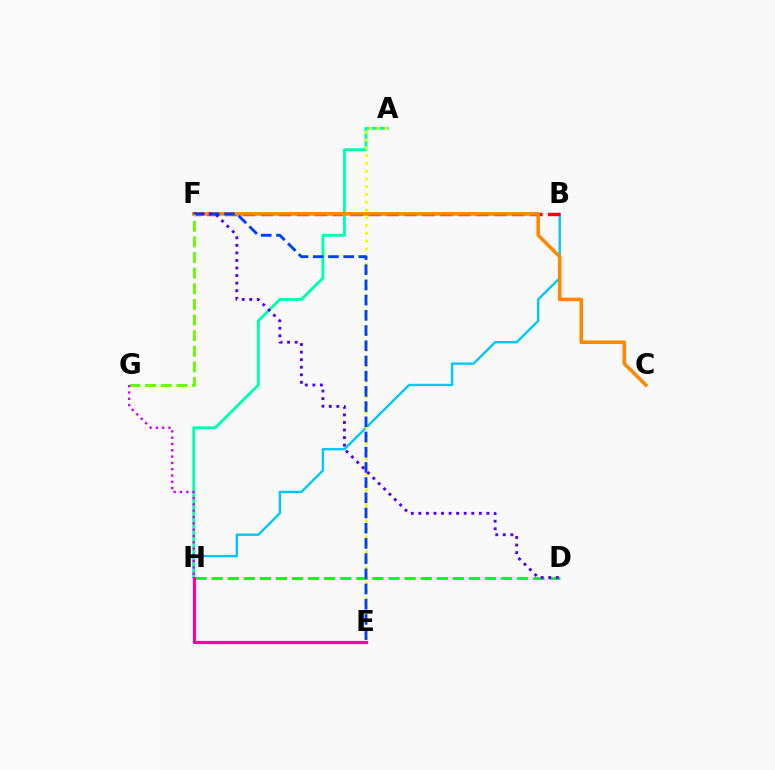{('B', 'H'): [{'color': '#00c7ff', 'line_style': 'solid', 'thickness': 1.71}], ('D', 'H'): [{'color': '#00ff27', 'line_style': 'dashed', 'thickness': 2.18}], ('B', 'F'): [{'color': '#ff0000', 'line_style': 'dashed', 'thickness': 2.44}], ('A', 'H'): [{'color': '#00ffaf', 'line_style': 'solid', 'thickness': 2.07}], ('A', 'E'): [{'color': '#eeff00', 'line_style': 'dotted', 'thickness': 2.11}], ('C', 'F'): [{'color': '#ff8800', 'line_style': 'solid', 'thickness': 2.57}], ('E', 'F'): [{'color': '#003fff', 'line_style': 'dashed', 'thickness': 2.07}], ('E', 'H'): [{'color': '#ff00a0', 'line_style': 'solid', 'thickness': 2.27}], ('D', 'F'): [{'color': '#4f00ff', 'line_style': 'dotted', 'thickness': 2.05}], ('F', 'G'): [{'color': '#66ff00', 'line_style': 'dashed', 'thickness': 2.12}], ('G', 'H'): [{'color': '#d600ff', 'line_style': 'dotted', 'thickness': 1.71}]}